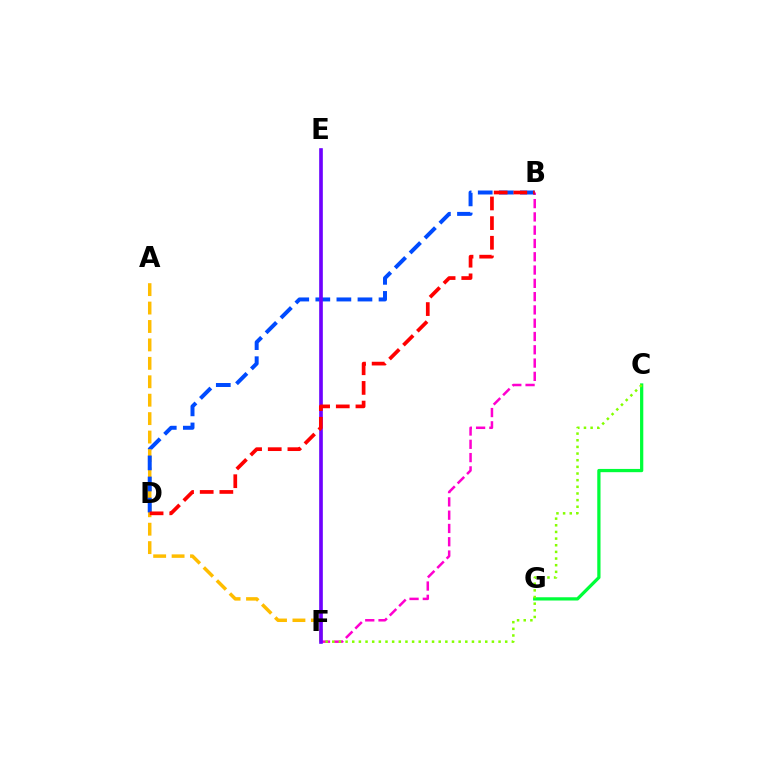{('A', 'F'): [{'color': '#ffbd00', 'line_style': 'dashed', 'thickness': 2.5}], ('B', 'F'): [{'color': '#ff00cf', 'line_style': 'dashed', 'thickness': 1.81}], ('E', 'F'): [{'color': '#00fff6', 'line_style': 'solid', 'thickness': 1.73}, {'color': '#7200ff', 'line_style': 'solid', 'thickness': 2.61}], ('B', 'D'): [{'color': '#004bff', 'line_style': 'dashed', 'thickness': 2.86}, {'color': '#ff0000', 'line_style': 'dashed', 'thickness': 2.67}], ('C', 'G'): [{'color': '#00ff39', 'line_style': 'solid', 'thickness': 2.34}], ('C', 'F'): [{'color': '#84ff00', 'line_style': 'dotted', 'thickness': 1.81}]}